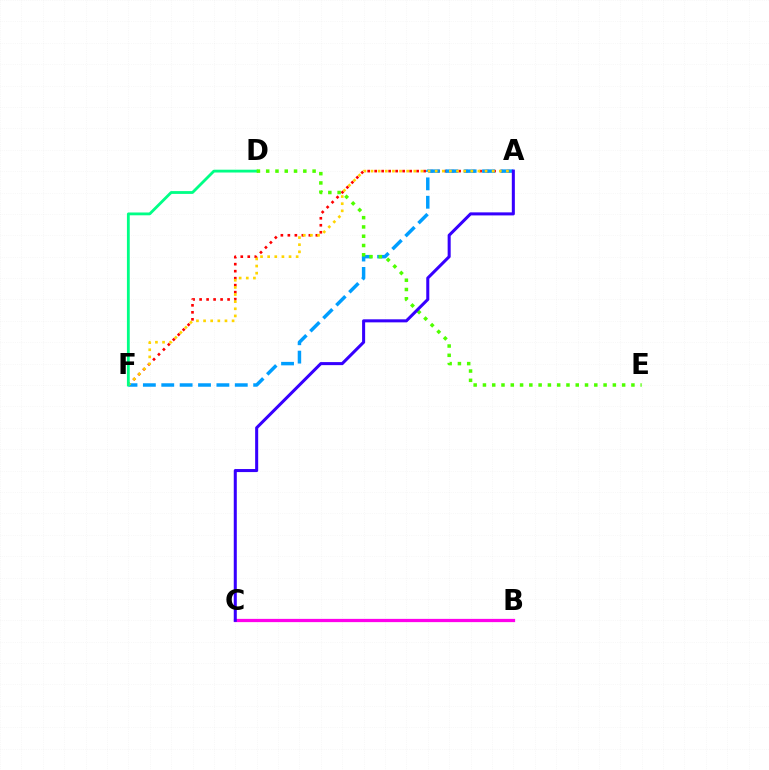{('B', 'C'): [{'color': '#ff00ed', 'line_style': 'solid', 'thickness': 2.34}], ('A', 'F'): [{'color': '#ff0000', 'line_style': 'dotted', 'thickness': 1.9}, {'color': '#009eff', 'line_style': 'dashed', 'thickness': 2.5}, {'color': '#ffd500', 'line_style': 'dotted', 'thickness': 1.94}], ('D', 'F'): [{'color': '#00ff86', 'line_style': 'solid', 'thickness': 2.03}], ('D', 'E'): [{'color': '#4fff00', 'line_style': 'dotted', 'thickness': 2.52}], ('A', 'C'): [{'color': '#3700ff', 'line_style': 'solid', 'thickness': 2.19}]}